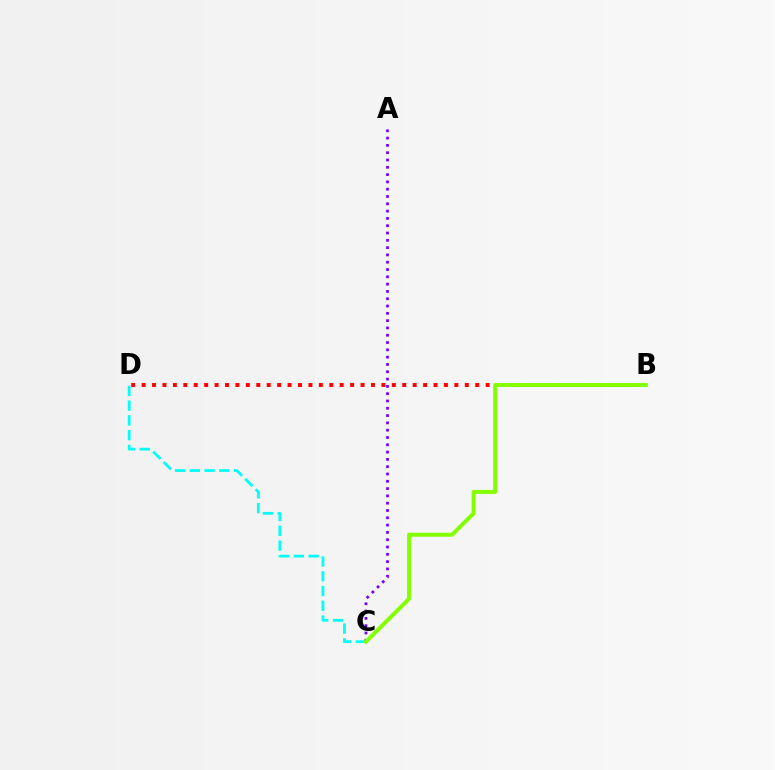{('C', 'D'): [{'color': '#00fff6', 'line_style': 'dashed', 'thickness': 2.0}], ('B', 'D'): [{'color': '#ff0000', 'line_style': 'dotted', 'thickness': 2.83}], ('A', 'C'): [{'color': '#7200ff', 'line_style': 'dotted', 'thickness': 1.98}], ('B', 'C'): [{'color': '#84ff00', 'line_style': 'solid', 'thickness': 2.86}]}